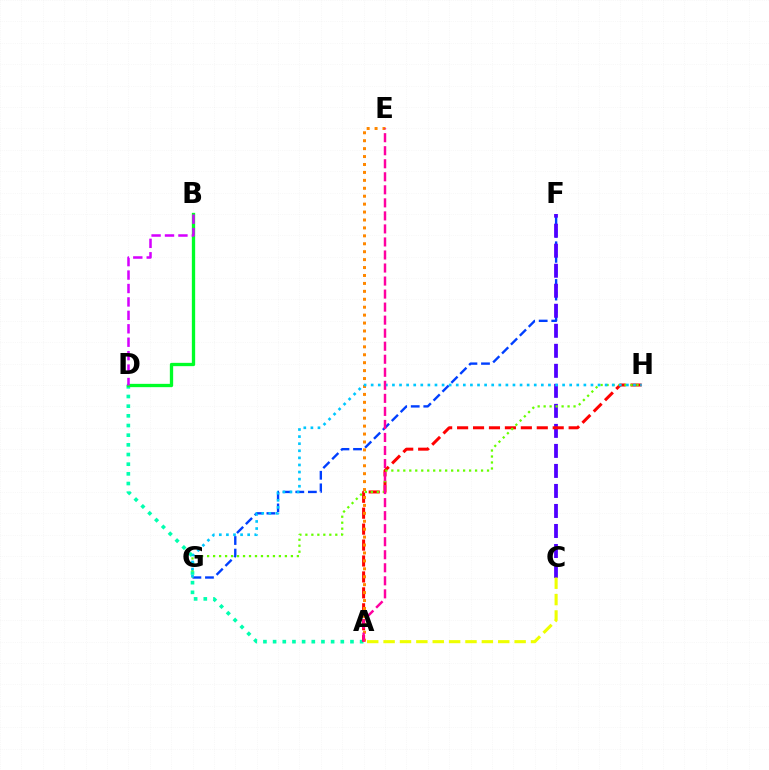{('F', 'G'): [{'color': '#003fff', 'line_style': 'dashed', 'thickness': 1.71}], ('A', 'D'): [{'color': '#00ffaf', 'line_style': 'dotted', 'thickness': 2.63}], ('C', 'F'): [{'color': '#4f00ff', 'line_style': 'dashed', 'thickness': 2.72}], ('A', 'H'): [{'color': '#ff0000', 'line_style': 'dashed', 'thickness': 2.16}], ('G', 'H'): [{'color': '#66ff00', 'line_style': 'dotted', 'thickness': 1.63}, {'color': '#00c7ff', 'line_style': 'dotted', 'thickness': 1.93}], ('A', 'E'): [{'color': '#ff8800', 'line_style': 'dotted', 'thickness': 2.15}, {'color': '#ff00a0', 'line_style': 'dashed', 'thickness': 1.77}], ('B', 'D'): [{'color': '#00ff27', 'line_style': 'solid', 'thickness': 2.39}, {'color': '#d600ff', 'line_style': 'dashed', 'thickness': 1.82}], ('A', 'C'): [{'color': '#eeff00', 'line_style': 'dashed', 'thickness': 2.23}]}